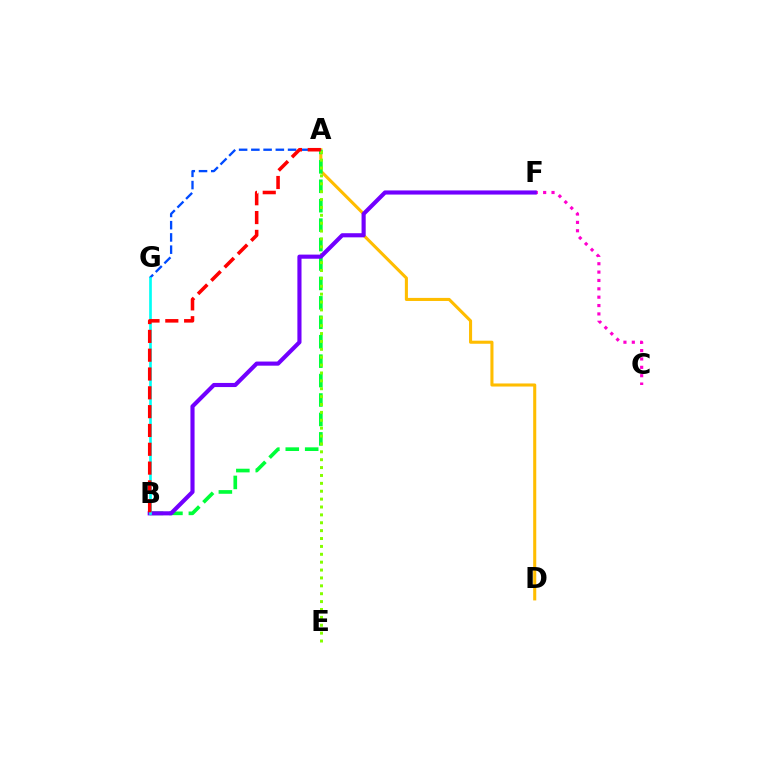{('A', 'D'): [{'color': '#ffbd00', 'line_style': 'solid', 'thickness': 2.21}], ('A', 'B'): [{'color': '#00ff39', 'line_style': 'dashed', 'thickness': 2.64}, {'color': '#ff0000', 'line_style': 'dashed', 'thickness': 2.56}], ('A', 'G'): [{'color': '#004bff', 'line_style': 'dashed', 'thickness': 1.66}], ('A', 'E'): [{'color': '#84ff00', 'line_style': 'dotted', 'thickness': 2.14}], ('C', 'F'): [{'color': '#ff00cf', 'line_style': 'dotted', 'thickness': 2.27}], ('B', 'F'): [{'color': '#7200ff', 'line_style': 'solid', 'thickness': 2.97}], ('B', 'G'): [{'color': '#00fff6', 'line_style': 'solid', 'thickness': 1.93}]}